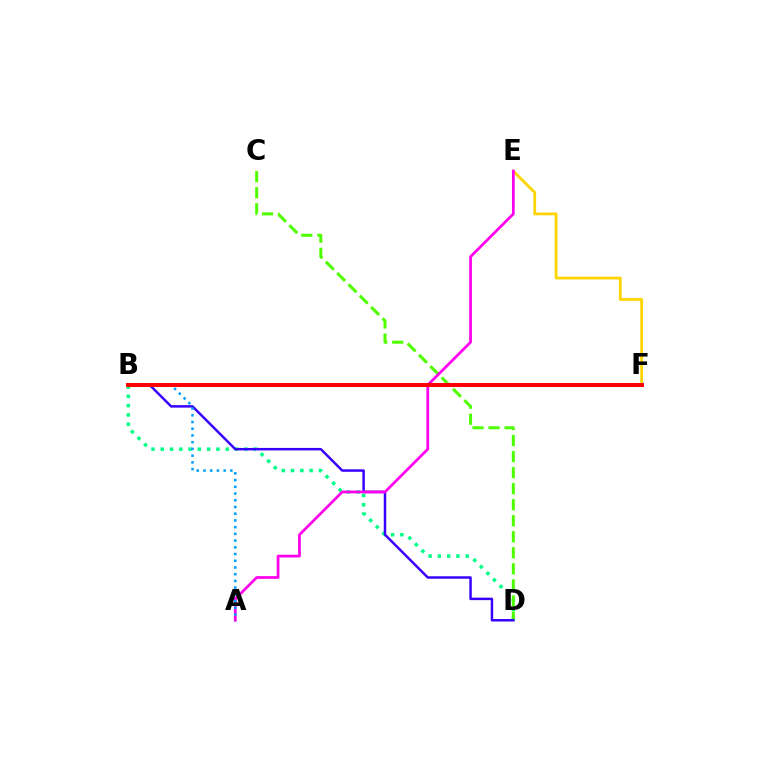{('E', 'F'): [{'color': '#ffd500', 'line_style': 'solid', 'thickness': 2.01}], ('B', 'D'): [{'color': '#00ff86', 'line_style': 'dotted', 'thickness': 2.52}, {'color': '#3700ff', 'line_style': 'solid', 'thickness': 1.78}], ('C', 'D'): [{'color': '#4fff00', 'line_style': 'dashed', 'thickness': 2.18}], ('A', 'E'): [{'color': '#ff00ed', 'line_style': 'solid', 'thickness': 1.98}], ('A', 'B'): [{'color': '#009eff', 'line_style': 'dotted', 'thickness': 1.83}], ('B', 'F'): [{'color': '#ff0000', 'line_style': 'solid', 'thickness': 2.86}]}